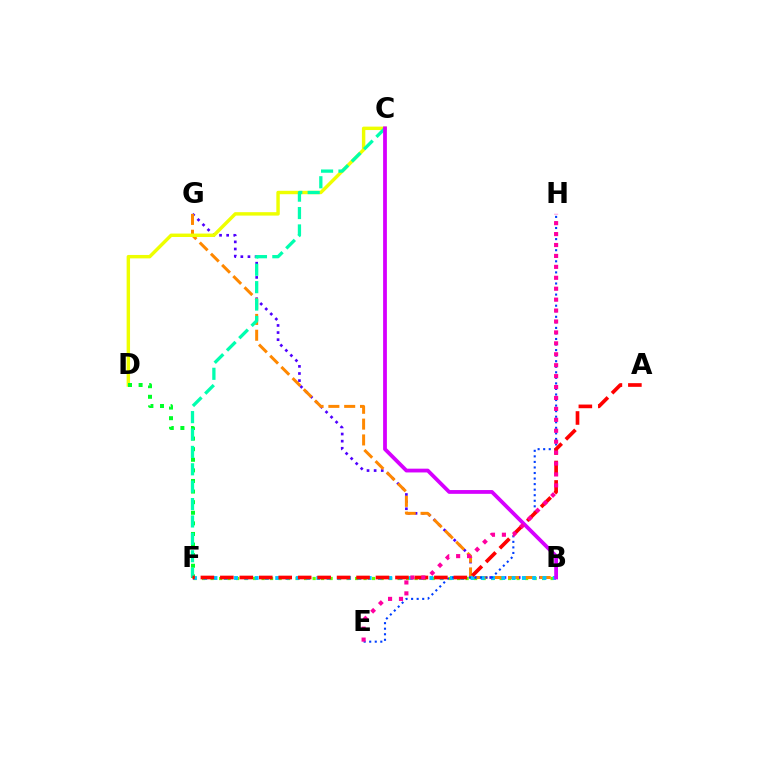{('B', 'F'): [{'color': '#66ff00', 'line_style': 'dotted', 'thickness': 2.31}, {'color': '#00c7ff', 'line_style': 'dotted', 'thickness': 2.79}], ('B', 'G'): [{'color': '#4f00ff', 'line_style': 'dotted', 'thickness': 1.93}, {'color': '#ff8800', 'line_style': 'dashed', 'thickness': 2.15}], ('C', 'D'): [{'color': '#eeff00', 'line_style': 'solid', 'thickness': 2.47}], ('E', 'H'): [{'color': '#003fff', 'line_style': 'dotted', 'thickness': 1.51}, {'color': '#ff00a0', 'line_style': 'dotted', 'thickness': 2.97}], ('D', 'F'): [{'color': '#00ff27', 'line_style': 'dotted', 'thickness': 2.88}], ('C', 'F'): [{'color': '#00ffaf', 'line_style': 'dashed', 'thickness': 2.36}], ('A', 'F'): [{'color': '#ff0000', 'line_style': 'dashed', 'thickness': 2.64}], ('B', 'C'): [{'color': '#d600ff', 'line_style': 'solid', 'thickness': 2.72}]}